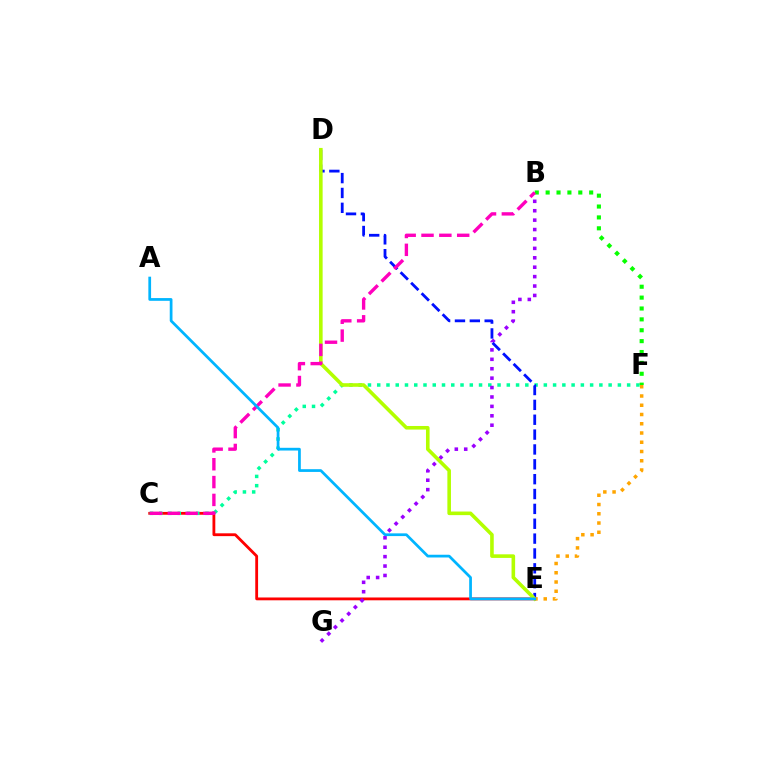{('C', 'E'): [{'color': '#ff0000', 'line_style': 'solid', 'thickness': 2.03}], ('C', 'F'): [{'color': '#00ff9d', 'line_style': 'dotted', 'thickness': 2.51}], ('B', 'G'): [{'color': '#9b00ff', 'line_style': 'dotted', 'thickness': 2.56}], ('D', 'E'): [{'color': '#0010ff', 'line_style': 'dashed', 'thickness': 2.02}, {'color': '#b3ff00', 'line_style': 'solid', 'thickness': 2.59}], ('B', 'F'): [{'color': '#08ff00', 'line_style': 'dotted', 'thickness': 2.96}], ('E', 'F'): [{'color': '#ffa500', 'line_style': 'dotted', 'thickness': 2.51}], ('B', 'C'): [{'color': '#ff00bd', 'line_style': 'dashed', 'thickness': 2.42}], ('A', 'E'): [{'color': '#00b5ff', 'line_style': 'solid', 'thickness': 1.97}]}